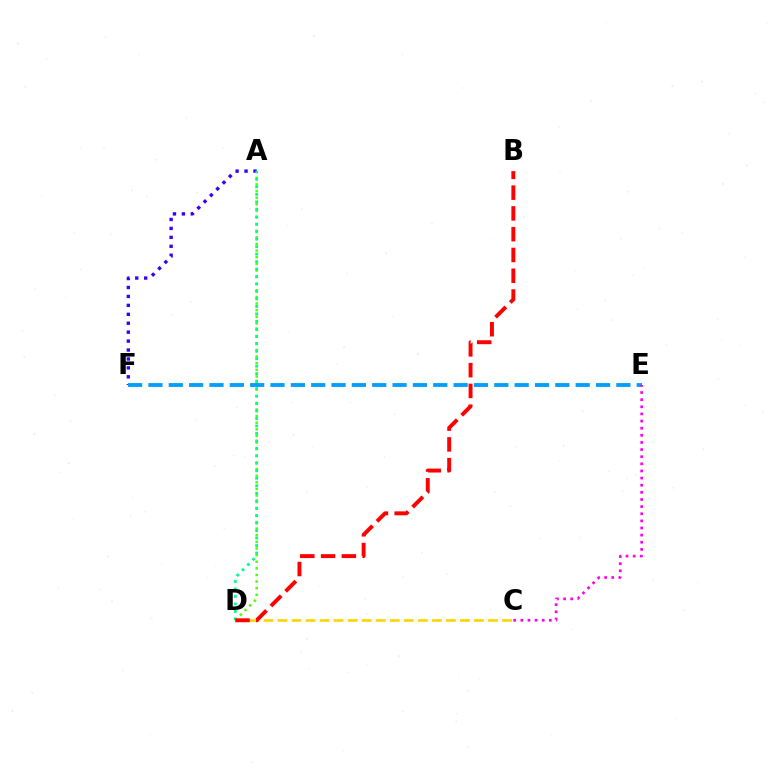{('A', 'D'): [{'color': '#4fff00', 'line_style': 'dotted', 'thickness': 1.8}, {'color': '#00ff86', 'line_style': 'dotted', 'thickness': 2.03}], ('A', 'F'): [{'color': '#3700ff', 'line_style': 'dotted', 'thickness': 2.43}], ('E', 'F'): [{'color': '#009eff', 'line_style': 'dashed', 'thickness': 2.76}], ('C', 'D'): [{'color': '#ffd500', 'line_style': 'dashed', 'thickness': 1.91}], ('B', 'D'): [{'color': '#ff0000', 'line_style': 'dashed', 'thickness': 2.82}], ('C', 'E'): [{'color': '#ff00ed', 'line_style': 'dotted', 'thickness': 1.94}]}